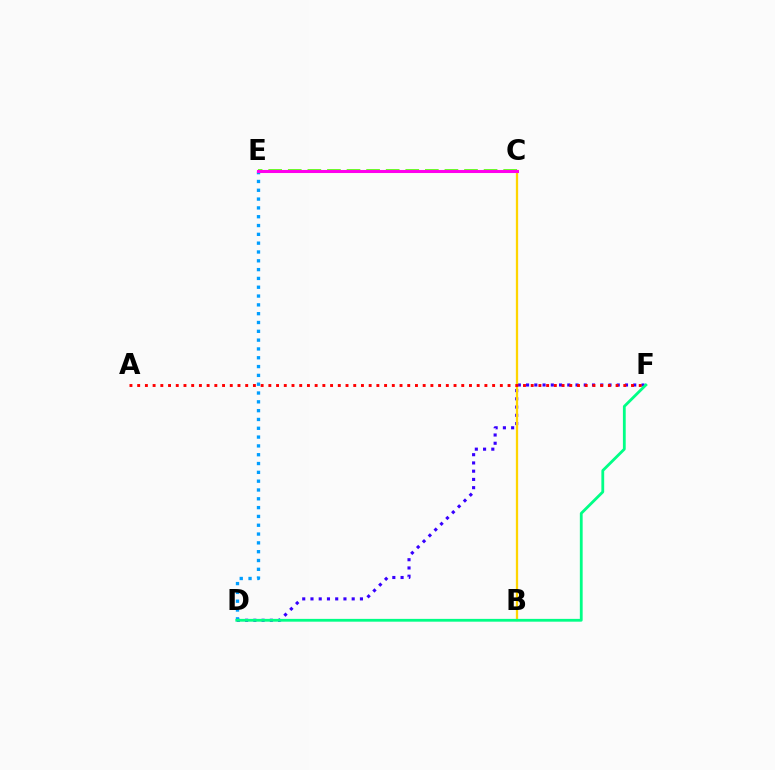{('D', 'F'): [{'color': '#3700ff', 'line_style': 'dotted', 'thickness': 2.24}, {'color': '#00ff86', 'line_style': 'solid', 'thickness': 2.02}], ('B', 'C'): [{'color': '#ffd500', 'line_style': 'solid', 'thickness': 1.64}], ('A', 'F'): [{'color': '#ff0000', 'line_style': 'dotted', 'thickness': 2.1}], ('D', 'E'): [{'color': '#009eff', 'line_style': 'dotted', 'thickness': 2.4}], ('C', 'E'): [{'color': '#4fff00', 'line_style': 'dashed', 'thickness': 2.66}, {'color': '#ff00ed', 'line_style': 'solid', 'thickness': 2.21}]}